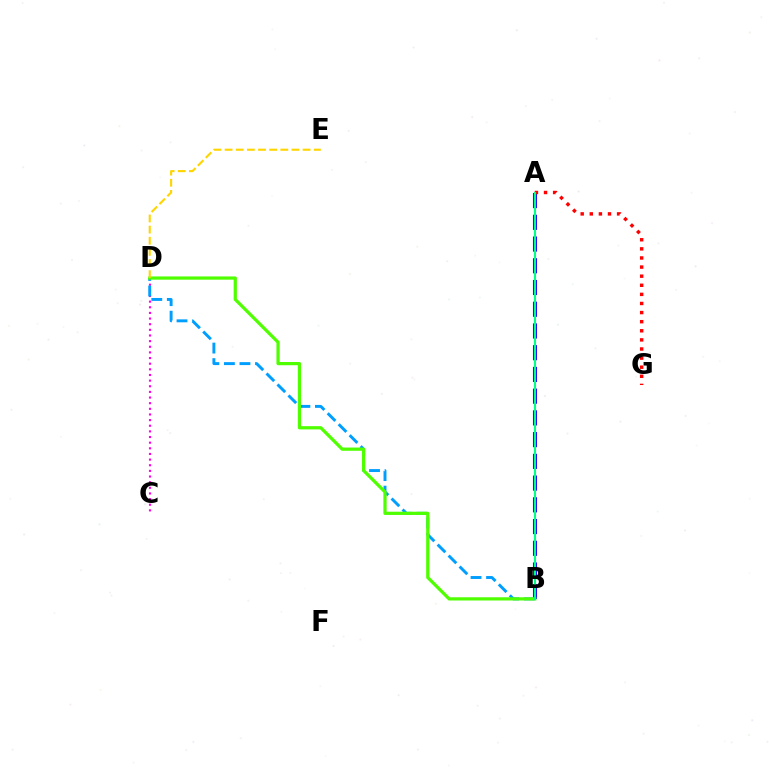{('A', 'B'): [{'color': '#3700ff', 'line_style': 'dashed', 'thickness': 2.95}, {'color': '#00ff86', 'line_style': 'solid', 'thickness': 1.52}], ('C', 'D'): [{'color': '#ff00ed', 'line_style': 'dotted', 'thickness': 1.53}], ('A', 'G'): [{'color': '#ff0000', 'line_style': 'dotted', 'thickness': 2.47}], ('B', 'D'): [{'color': '#009eff', 'line_style': 'dashed', 'thickness': 2.11}, {'color': '#4fff00', 'line_style': 'solid', 'thickness': 2.33}], ('D', 'E'): [{'color': '#ffd500', 'line_style': 'dashed', 'thickness': 1.51}]}